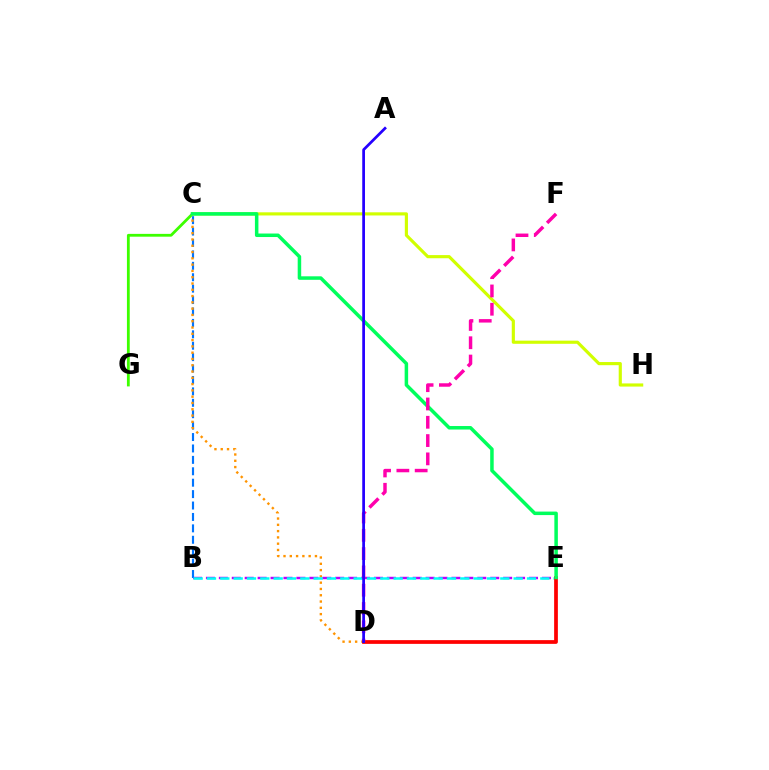{('B', 'E'): [{'color': '#b900ff', 'line_style': 'dashed', 'thickness': 1.76}, {'color': '#00fff6', 'line_style': 'dashed', 'thickness': 1.81}], ('B', 'C'): [{'color': '#0074ff', 'line_style': 'dashed', 'thickness': 1.55}], ('C', 'D'): [{'color': '#ff9400', 'line_style': 'dotted', 'thickness': 1.71}], ('D', 'E'): [{'color': '#ff0000', 'line_style': 'solid', 'thickness': 2.69}], ('C', 'G'): [{'color': '#3dff00', 'line_style': 'solid', 'thickness': 2.02}], ('C', 'H'): [{'color': '#d1ff00', 'line_style': 'solid', 'thickness': 2.27}], ('C', 'E'): [{'color': '#00ff5c', 'line_style': 'solid', 'thickness': 2.52}], ('D', 'F'): [{'color': '#ff00ac', 'line_style': 'dashed', 'thickness': 2.49}], ('A', 'D'): [{'color': '#2500ff', 'line_style': 'solid', 'thickness': 1.97}]}